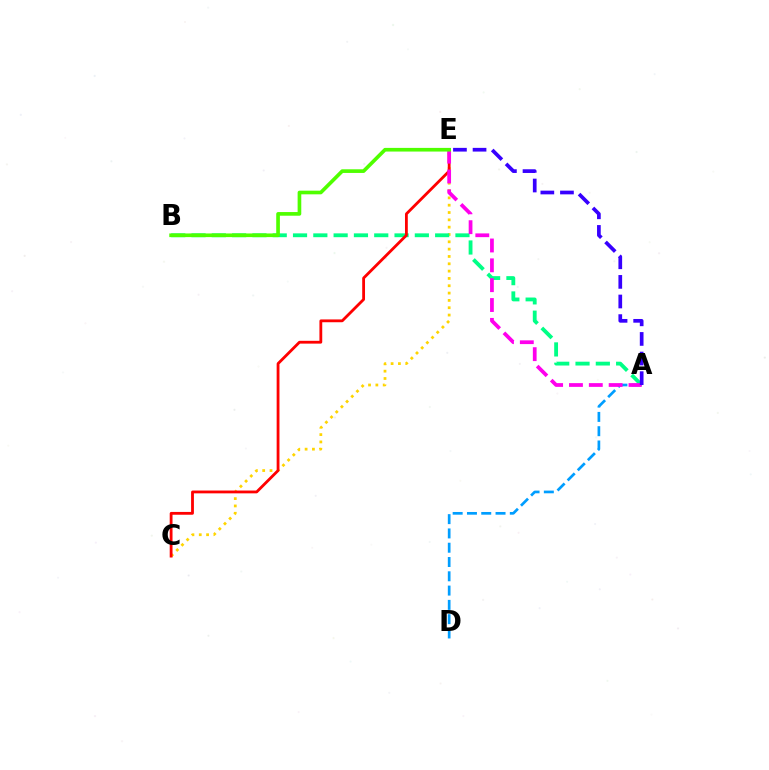{('C', 'E'): [{'color': '#ffd500', 'line_style': 'dotted', 'thickness': 1.99}, {'color': '#ff0000', 'line_style': 'solid', 'thickness': 2.02}], ('A', 'B'): [{'color': '#00ff86', 'line_style': 'dashed', 'thickness': 2.76}], ('A', 'D'): [{'color': '#009eff', 'line_style': 'dashed', 'thickness': 1.94}], ('A', 'E'): [{'color': '#ff00ed', 'line_style': 'dashed', 'thickness': 2.7}, {'color': '#3700ff', 'line_style': 'dashed', 'thickness': 2.66}], ('B', 'E'): [{'color': '#4fff00', 'line_style': 'solid', 'thickness': 2.63}]}